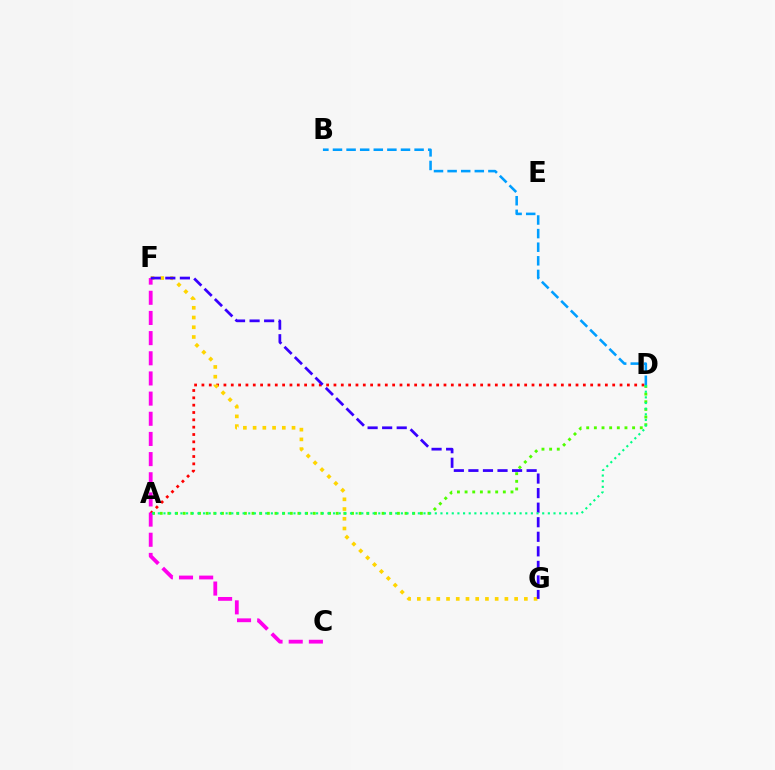{('A', 'D'): [{'color': '#ff0000', 'line_style': 'dotted', 'thickness': 1.99}, {'color': '#4fff00', 'line_style': 'dotted', 'thickness': 2.08}, {'color': '#00ff86', 'line_style': 'dotted', 'thickness': 1.54}], ('F', 'G'): [{'color': '#ffd500', 'line_style': 'dotted', 'thickness': 2.64}, {'color': '#3700ff', 'line_style': 'dashed', 'thickness': 1.98}], ('B', 'D'): [{'color': '#009eff', 'line_style': 'dashed', 'thickness': 1.85}], ('C', 'F'): [{'color': '#ff00ed', 'line_style': 'dashed', 'thickness': 2.74}]}